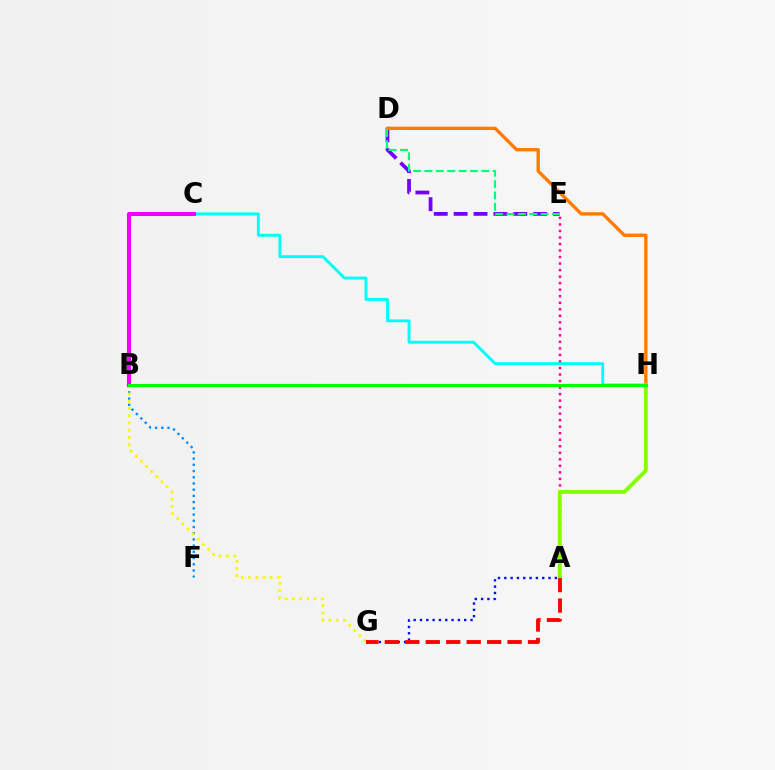{('D', 'E'): [{'color': '#7200ff', 'line_style': 'dashed', 'thickness': 2.7}, {'color': '#00ff74', 'line_style': 'dashed', 'thickness': 1.54}], ('A', 'E'): [{'color': '#ff0094', 'line_style': 'dotted', 'thickness': 1.77}], ('B', 'F'): [{'color': '#008cff', 'line_style': 'dotted', 'thickness': 1.69}], ('D', 'H'): [{'color': '#ff7c00', 'line_style': 'solid', 'thickness': 2.42}], ('B', 'G'): [{'color': '#fcf500', 'line_style': 'dotted', 'thickness': 1.97}], ('A', 'H'): [{'color': '#84ff00', 'line_style': 'solid', 'thickness': 2.76}], ('C', 'H'): [{'color': '#00fff6', 'line_style': 'solid', 'thickness': 2.09}], ('B', 'C'): [{'color': '#ee00ff', 'line_style': 'solid', 'thickness': 2.91}], ('B', 'H'): [{'color': '#08ff00', 'line_style': 'solid', 'thickness': 2.24}], ('A', 'G'): [{'color': '#0010ff', 'line_style': 'dotted', 'thickness': 1.72}, {'color': '#ff0000', 'line_style': 'dashed', 'thickness': 2.78}]}